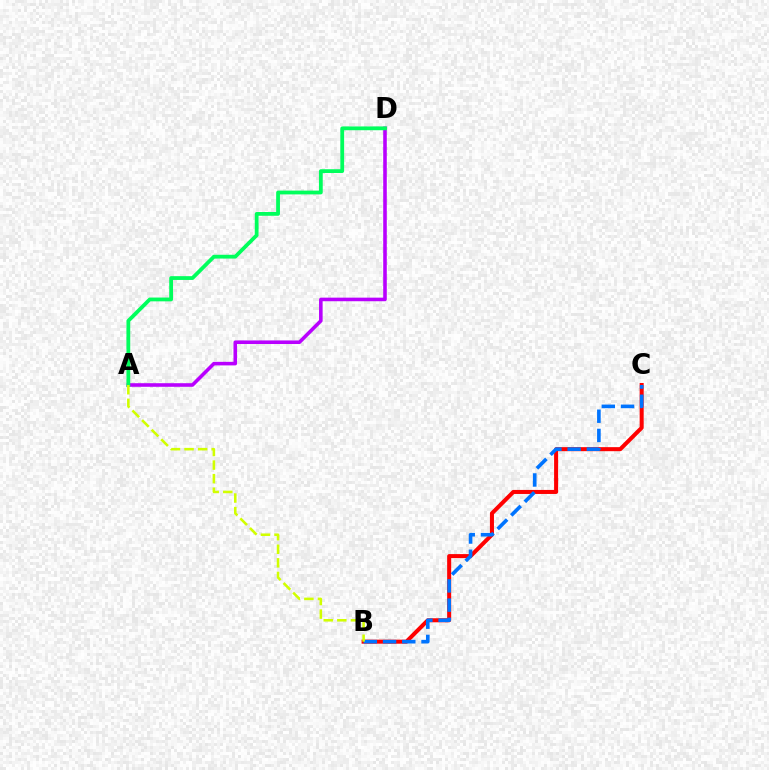{('A', 'D'): [{'color': '#b900ff', 'line_style': 'solid', 'thickness': 2.58}, {'color': '#00ff5c', 'line_style': 'solid', 'thickness': 2.73}], ('B', 'C'): [{'color': '#ff0000', 'line_style': 'solid', 'thickness': 2.91}, {'color': '#0074ff', 'line_style': 'dashed', 'thickness': 2.61}], ('A', 'B'): [{'color': '#d1ff00', 'line_style': 'dashed', 'thickness': 1.85}]}